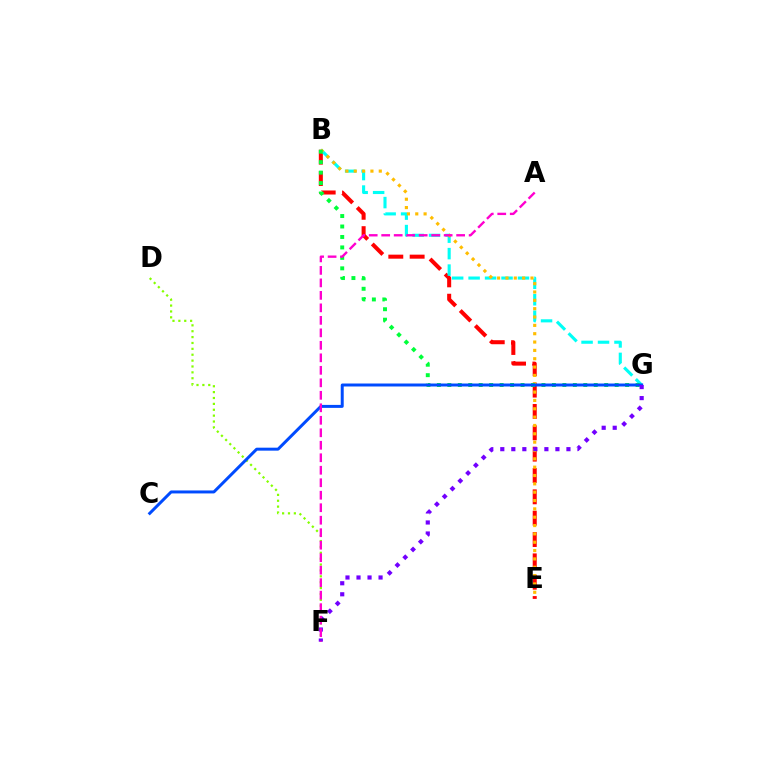{('B', 'E'): [{'color': '#ff0000', 'line_style': 'dashed', 'thickness': 2.9}, {'color': '#ffbd00', 'line_style': 'dotted', 'thickness': 2.27}], ('B', 'G'): [{'color': '#00fff6', 'line_style': 'dashed', 'thickness': 2.24}, {'color': '#00ff39', 'line_style': 'dotted', 'thickness': 2.84}], ('D', 'F'): [{'color': '#84ff00', 'line_style': 'dotted', 'thickness': 1.6}], ('C', 'G'): [{'color': '#004bff', 'line_style': 'solid', 'thickness': 2.14}], ('F', 'G'): [{'color': '#7200ff', 'line_style': 'dotted', 'thickness': 3.0}], ('A', 'F'): [{'color': '#ff00cf', 'line_style': 'dashed', 'thickness': 1.7}]}